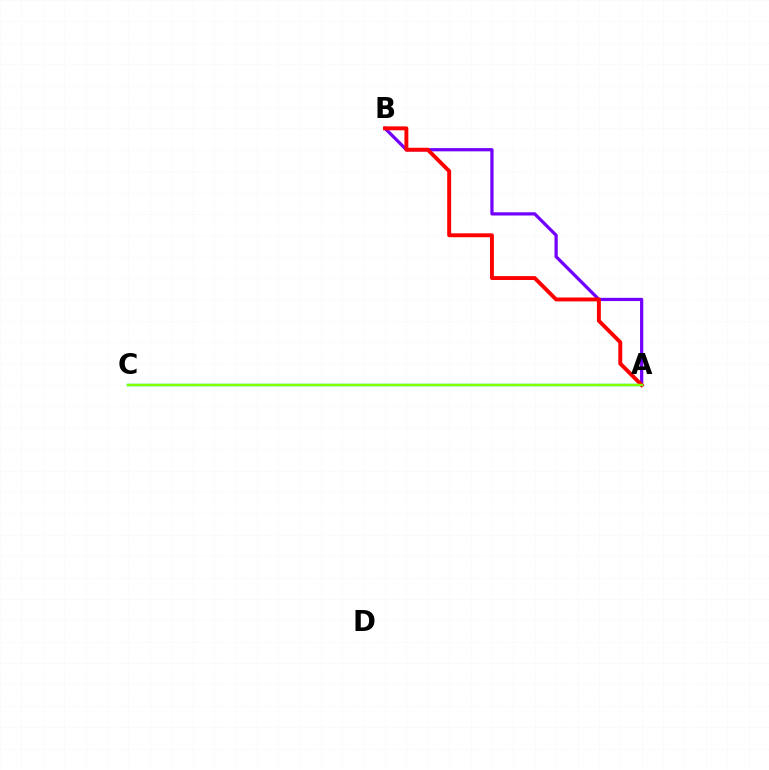{('A', 'C'): [{'color': '#00fff6', 'line_style': 'solid', 'thickness': 1.75}, {'color': '#84ff00', 'line_style': 'solid', 'thickness': 1.79}], ('A', 'B'): [{'color': '#7200ff', 'line_style': 'solid', 'thickness': 2.33}, {'color': '#ff0000', 'line_style': 'solid', 'thickness': 2.82}]}